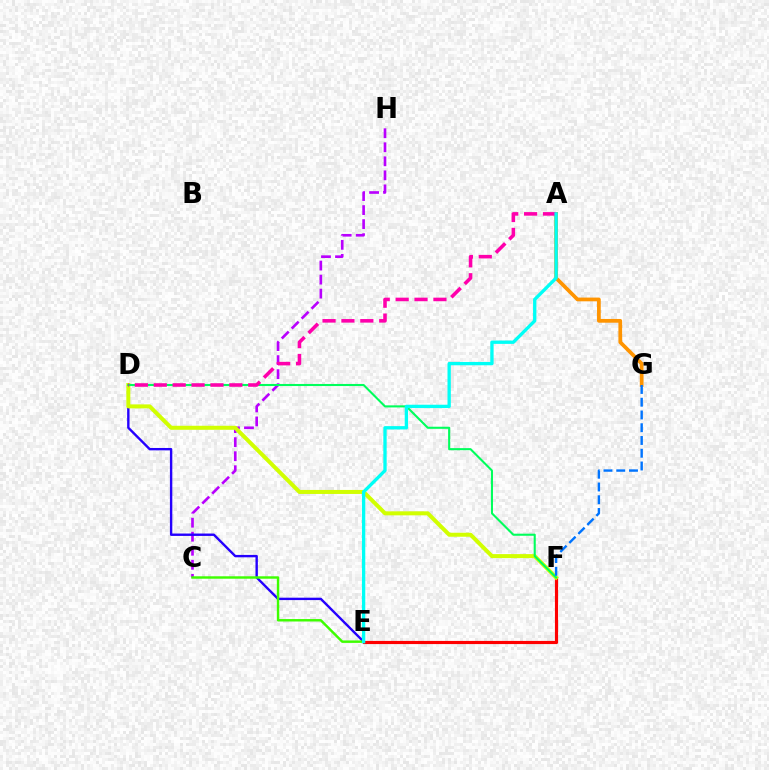{('C', 'H'): [{'color': '#b900ff', 'line_style': 'dashed', 'thickness': 1.91}], ('E', 'F'): [{'color': '#ff0000', 'line_style': 'solid', 'thickness': 2.26}], ('D', 'E'): [{'color': '#2500ff', 'line_style': 'solid', 'thickness': 1.72}], ('D', 'F'): [{'color': '#d1ff00', 'line_style': 'solid', 'thickness': 2.88}, {'color': '#00ff5c', 'line_style': 'solid', 'thickness': 1.5}], ('C', 'E'): [{'color': '#3dff00', 'line_style': 'solid', 'thickness': 1.76}], ('A', 'G'): [{'color': '#ff9400', 'line_style': 'solid', 'thickness': 2.69}], ('A', 'D'): [{'color': '#ff00ac', 'line_style': 'dashed', 'thickness': 2.57}], ('F', 'G'): [{'color': '#0074ff', 'line_style': 'dashed', 'thickness': 1.73}], ('A', 'E'): [{'color': '#00fff6', 'line_style': 'solid', 'thickness': 2.39}]}